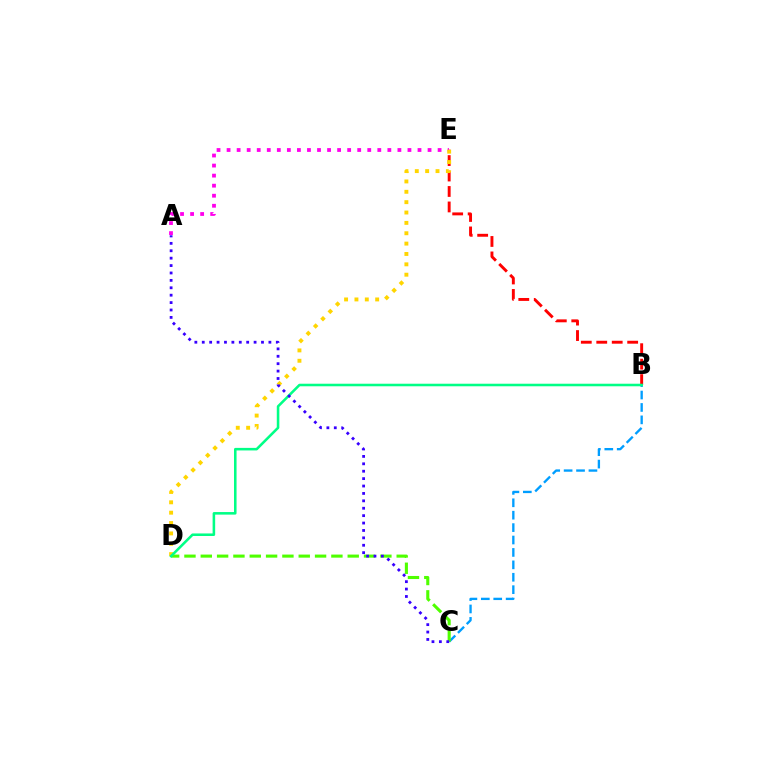{('B', 'C'): [{'color': '#009eff', 'line_style': 'dashed', 'thickness': 1.69}], ('B', 'E'): [{'color': '#ff0000', 'line_style': 'dashed', 'thickness': 2.1}], ('A', 'E'): [{'color': '#ff00ed', 'line_style': 'dotted', 'thickness': 2.73}], ('C', 'D'): [{'color': '#4fff00', 'line_style': 'dashed', 'thickness': 2.22}], ('D', 'E'): [{'color': '#ffd500', 'line_style': 'dotted', 'thickness': 2.82}], ('B', 'D'): [{'color': '#00ff86', 'line_style': 'solid', 'thickness': 1.84}], ('A', 'C'): [{'color': '#3700ff', 'line_style': 'dotted', 'thickness': 2.01}]}